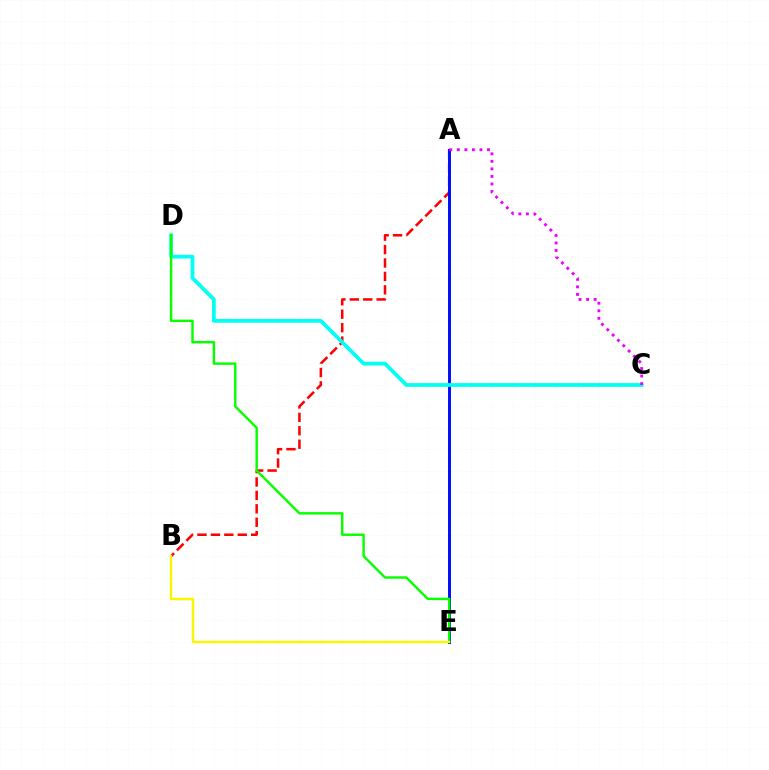{('A', 'B'): [{'color': '#ff0000', 'line_style': 'dashed', 'thickness': 1.82}], ('A', 'E'): [{'color': '#0010ff', 'line_style': 'solid', 'thickness': 2.14}], ('C', 'D'): [{'color': '#00fff6', 'line_style': 'solid', 'thickness': 2.69}], ('D', 'E'): [{'color': '#08ff00', 'line_style': 'solid', 'thickness': 1.75}], ('A', 'C'): [{'color': '#ee00ff', 'line_style': 'dotted', 'thickness': 2.05}], ('B', 'E'): [{'color': '#fcf500', 'line_style': 'solid', 'thickness': 1.75}]}